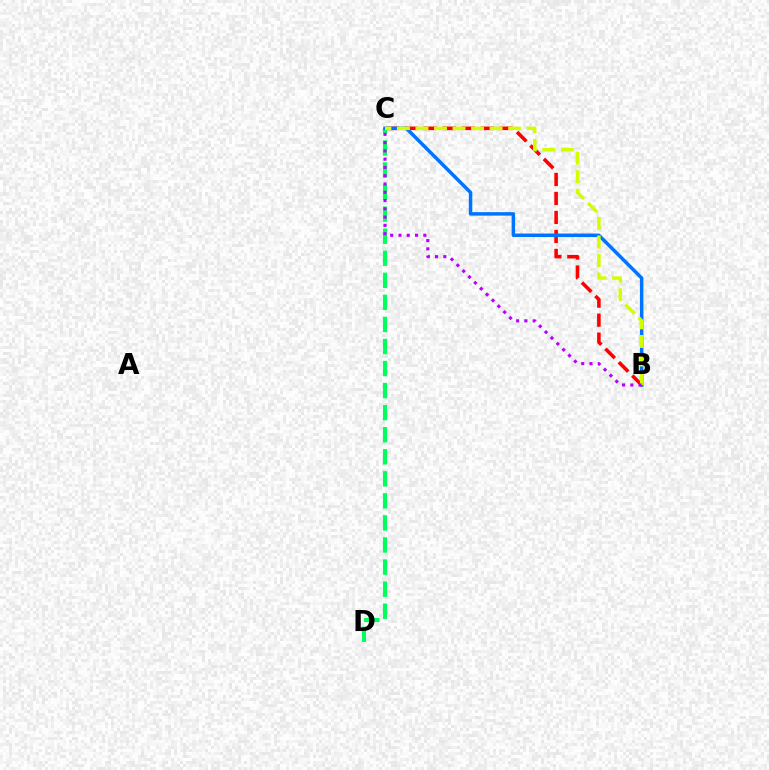{('B', 'C'): [{'color': '#ff0000', 'line_style': 'dashed', 'thickness': 2.58}, {'color': '#0074ff', 'line_style': 'solid', 'thickness': 2.52}, {'color': '#d1ff00', 'line_style': 'dashed', 'thickness': 2.52}, {'color': '#b900ff', 'line_style': 'dotted', 'thickness': 2.25}], ('C', 'D'): [{'color': '#00ff5c', 'line_style': 'dashed', 'thickness': 3.0}]}